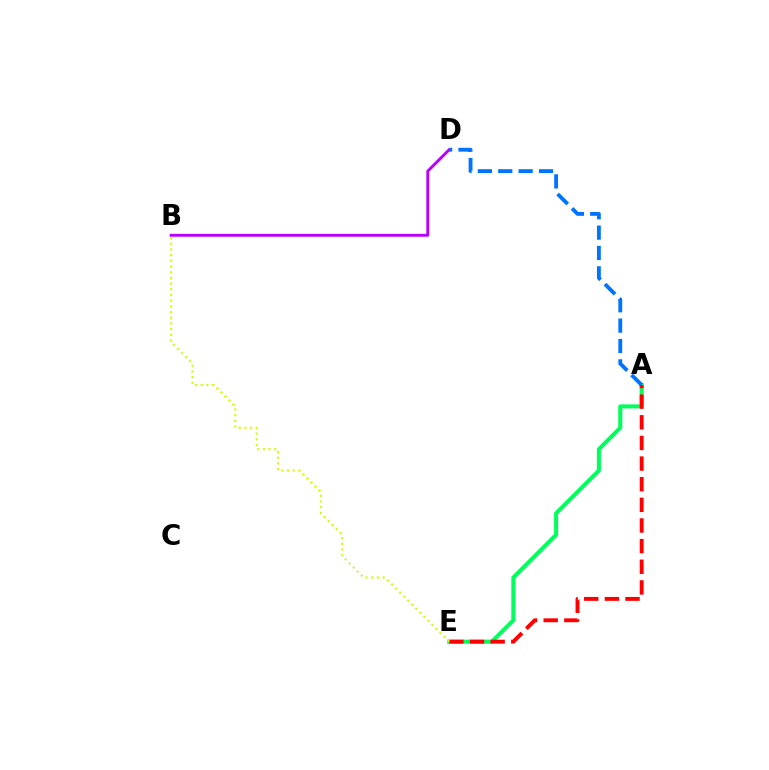{('B', 'D'): [{'color': '#b900ff', 'line_style': 'solid', 'thickness': 2.09}], ('A', 'E'): [{'color': '#00ff5c', 'line_style': 'solid', 'thickness': 2.92}, {'color': '#ff0000', 'line_style': 'dashed', 'thickness': 2.8}], ('A', 'D'): [{'color': '#0074ff', 'line_style': 'dashed', 'thickness': 2.77}], ('B', 'E'): [{'color': '#d1ff00', 'line_style': 'dotted', 'thickness': 1.55}]}